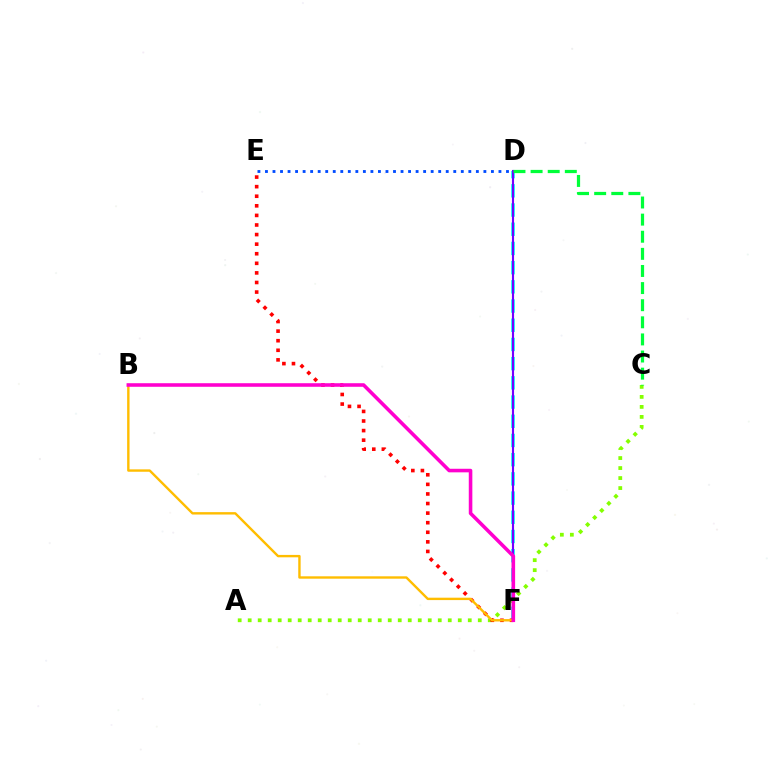{('A', 'C'): [{'color': '#84ff00', 'line_style': 'dotted', 'thickness': 2.72}], ('D', 'F'): [{'color': '#00fff6', 'line_style': 'dashed', 'thickness': 2.61}, {'color': '#7200ff', 'line_style': 'solid', 'thickness': 1.53}], ('E', 'F'): [{'color': '#ff0000', 'line_style': 'dotted', 'thickness': 2.6}], ('B', 'F'): [{'color': '#ffbd00', 'line_style': 'solid', 'thickness': 1.72}, {'color': '#ff00cf', 'line_style': 'solid', 'thickness': 2.57}], ('D', 'E'): [{'color': '#004bff', 'line_style': 'dotted', 'thickness': 2.05}], ('C', 'D'): [{'color': '#00ff39', 'line_style': 'dashed', 'thickness': 2.32}]}